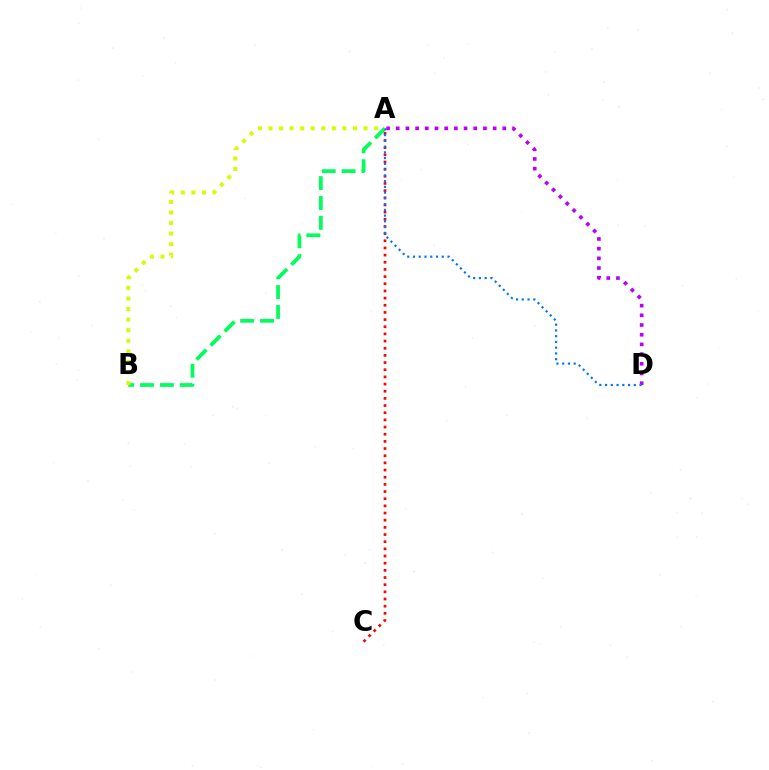{('A', 'C'): [{'color': '#ff0000', 'line_style': 'dotted', 'thickness': 1.95}], ('A', 'B'): [{'color': '#00ff5c', 'line_style': 'dashed', 'thickness': 2.7}, {'color': '#d1ff00', 'line_style': 'dotted', 'thickness': 2.87}], ('A', 'D'): [{'color': '#b900ff', 'line_style': 'dotted', 'thickness': 2.63}, {'color': '#0074ff', 'line_style': 'dotted', 'thickness': 1.56}]}